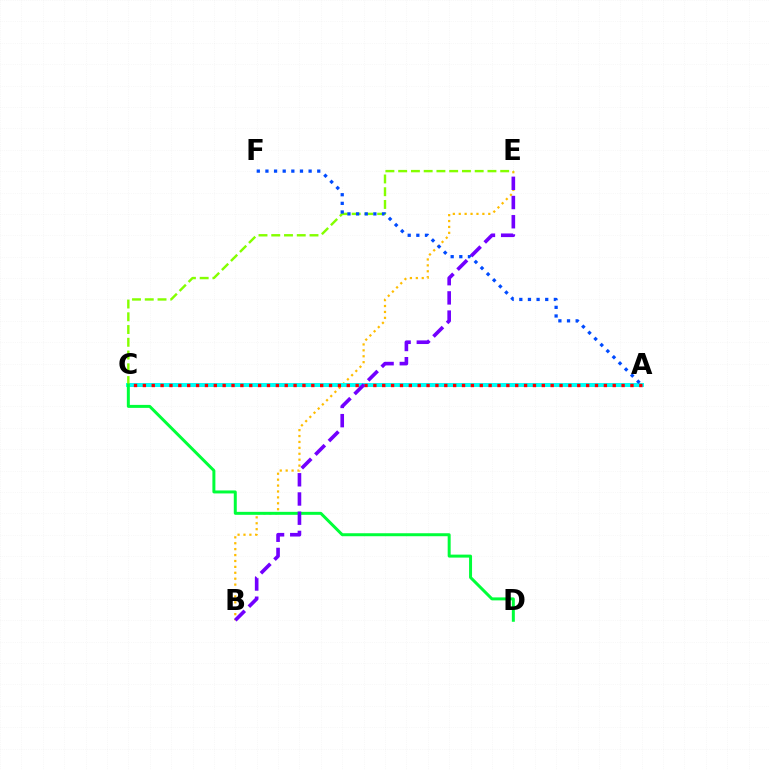{('B', 'E'): [{'color': '#ffbd00', 'line_style': 'dotted', 'thickness': 1.61}, {'color': '#7200ff', 'line_style': 'dashed', 'thickness': 2.61}], ('A', 'C'): [{'color': '#ff00cf', 'line_style': 'dashed', 'thickness': 2.83}, {'color': '#00fff6', 'line_style': 'solid', 'thickness': 2.83}, {'color': '#ff0000', 'line_style': 'dotted', 'thickness': 2.41}], ('C', 'E'): [{'color': '#84ff00', 'line_style': 'dashed', 'thickness': 1.73}], ('C', 'D'): [{'color': '#00ff39', 'line_style': 'solid', 'thickness': 2.15}], ('A', 'F'): [{'color': '#004bff', 'line_style': 'dotted', 'thickness': 2.35}]}